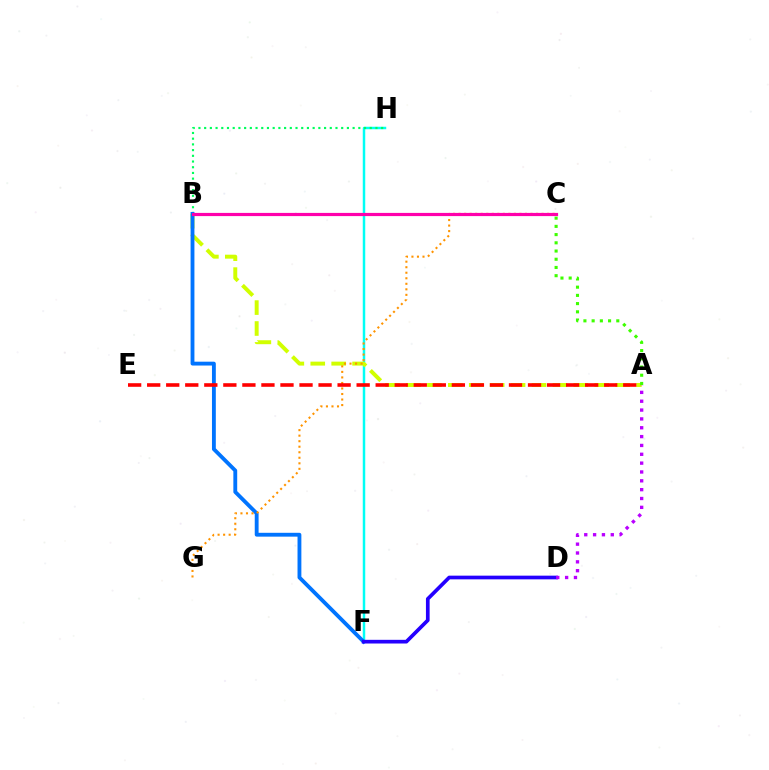{('F', 'H'): [{'color': '#00fff6', 'line_style': 'solid', 'thickness': 1.78}], ('A', 'B'): [{'color': '#d1ff00', 'line_style': 'dashed', 'thickness': 2.84}], ('B', 'H'): [{'color': '#00ff5c', 'line_style': 'dotted', 'thickness': 1.55}], ('B', 'F'): [{'color': '#0074ff', 'line_style': 'solid', 'thickness': 2.77}], ('D', 'F'): [{'color': '#2500ff', 'line_style': 'solid', 'thickness': 2.65}], ('C', 'G'): [{'color': '#ff9400', 'line_style': 'dotted', 'thickness': 1.5}], ('A', 'E'): [{'color': '#ff0000', 'line_style': 'dashed', 'thickness': 2.59}], ('B', 'C'): [{'color': '#ff00ac', 'line_style': 'solid', 'thickness': 2.29}], ('A', 'C'): [{'color': '#3dff00', 'line_style': 'dotted', 'thickness': 2.23}], ('A', 'D'): [{'color': '#b900ff', 'line_style': 'dotted', 'thickness': 2.4}]}